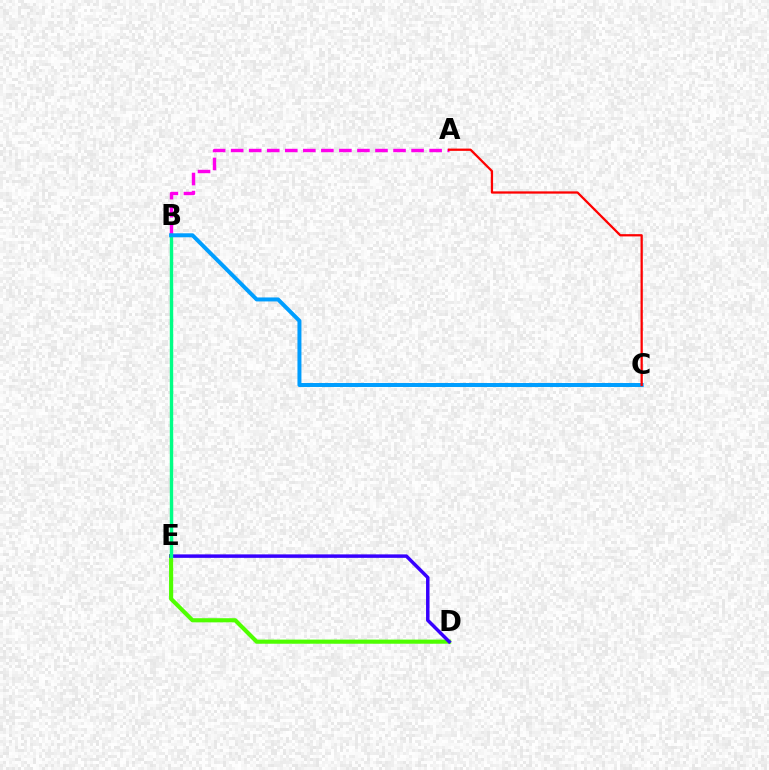{('A', 'B'): [{'color': '#ff00ed', 'line_style': 'dashed', 'thickness': 2.45}], ('D', 'E'): [{'color': '#4fff00', 'line_style': 'solid', 'thickness': 2.97}, {'color': '#3700ff', 'line_style': 'solid', 'thickness': 2.5}], ('B', 'E'): [{'color': '#ffd500', 'line_style': 'dashed', 'thickness': 2.12}, {'color': '#00ff86', 'line_style': 'solid', 'thickness': 2.45}], ('B', 'C'): [{'color': '#009eff', 'line_style': 'solid', 'thickness': 2.86}], ('A', 'C'): [{'color': '#ff0000', 'line_style': 'solid', 'thickness': 1.63}]}